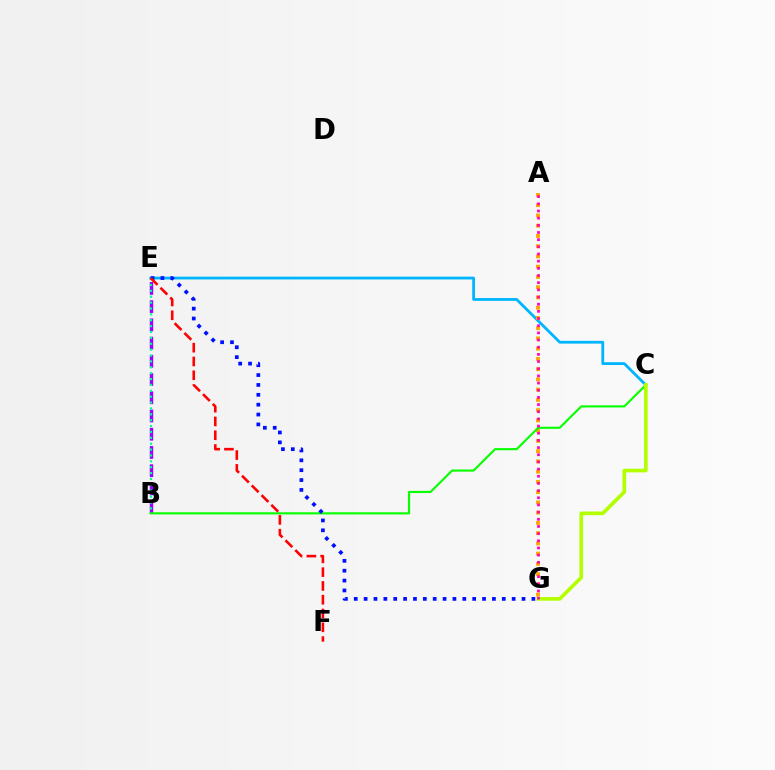{('B', 'E'): [{'color': '#9b00ff', 'line_style': 'dashed', 'thickness': 2.48}, {'color': '#00ff9d', 'line_style': 'dotted', 'thickness': 1.6}], ('C', 'E'): [{'color': '#00b5ff', 'line_style': 'solid', 'thickness': 2.0}], ('A', 'G'): [{'color': '#ffa500', 'line_style': 'dotted', 'thickness': 2.78}, {'color': '#ff00bd', 'line_style': 'dotted', 'thickness': 1.95}], ('B', 'C'): [{'color': '#08ff00', 'line_style': 'solid', 'thickness': 1.54}], ('C', 'G'): [{'color': '#b3ff00', 'line_style': 'solid', 'thickness': 2.64}], ('E', 'G'): [{'color': '#0010ff', 'line_style': 'dotted', 'thickness': 2.68}], ('E', 'F'): [{'color': '#ff0000', 'line_style': 'dashed', 'thickness': 1.87}]}